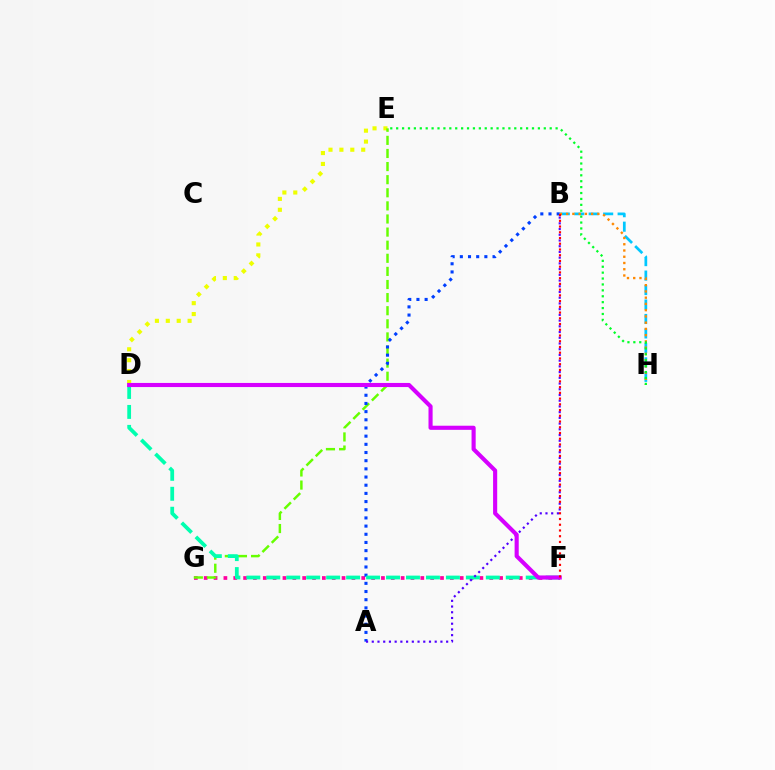{('D', 'E'): [{'color': '#eeff00', 'line_style': 'dotted', 'thickness': 2.96}], ('F', 'G'): [{'color': '#ff00a0', 'line_style': 'dotted', 'thickness': 2.68}], ('E', 'G'): [{'color': '#66ff00', 'line_style': 'dashed', 'thickness': 1.78}], ('B', 'H'): [{'color': '#00c7ff', 'line_style': 'dashed', 'thickness': 1.97}, {'color': '#ff8800', 'line_style': 'dotted', 'thickness': 1.7}], ('A', 'B'): [{'color': '#003fff', 'line_style': 'dotted', 'thickness': 2.22}, {'color': '#4f00ff', 'line_style': 'dotted', 'thickness': 1.55}], ('D', 'F'): [{'color': '#00ffaf', 'line_style': 'dashed', 'thickness': 2.71}, {'color': '#d600ff', 'line_style': 'solid', 'thickness': 2.96}], ('E', 'H'): [{'color': '#00ff27', 'line_style': 'dotted', 'thickness': 1.6}], ('B', 'F'): [{'color': '#ff0000', 'line_style': 'dotted', 'thickness': 1.56}]}